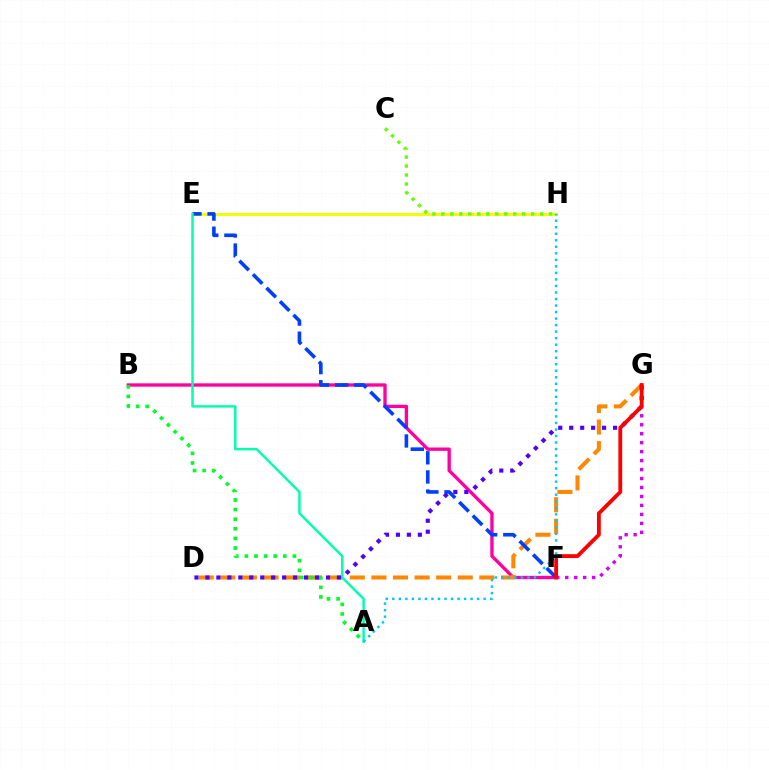{('B', 'F'): [{'color': '#ff00a0', 'line_style': 'solid', 'thickness': 2.41}], ('D', 'G'): [{'color': '#ff8800', 'line_style': 'dashed', 'thickness': 2.93}, {'color': '#4f00ff', 'line_style': 'dotted', 'thickness': 2.98}], ('E', 'H'): [{'color': '#eeff00', 'line_style': 'solid', 'thickness': 2.12}], ('A', 'B'): [{'color': '#00ff27', 'line_style': 'dotted', 'thickness': 2.61}], ('E', 'F'): [{'color': '#003fff', 'line_style': 'dashed', 'thickness': 2.6}], ('F', 'G'): [{'color': '#d600ff', 'line_style': 'dotted', 'thickness': 2.44}, {'color': '#ff0000', 'line_style': 'solid', 'thickness': 2.75}], ('A', 'E'): [{'color': '#00ffaf', 'line_style': 'solid', 'thickness': 1.78}], ('C', 'H'): [{'color': '#66ff00', 'line_style': 'dotted', 'thickness': 2.44}], ('A', 'H'): [{'color': '#00c7ff', 'line_style': 'dotted', 'thickness': 1.77}]}